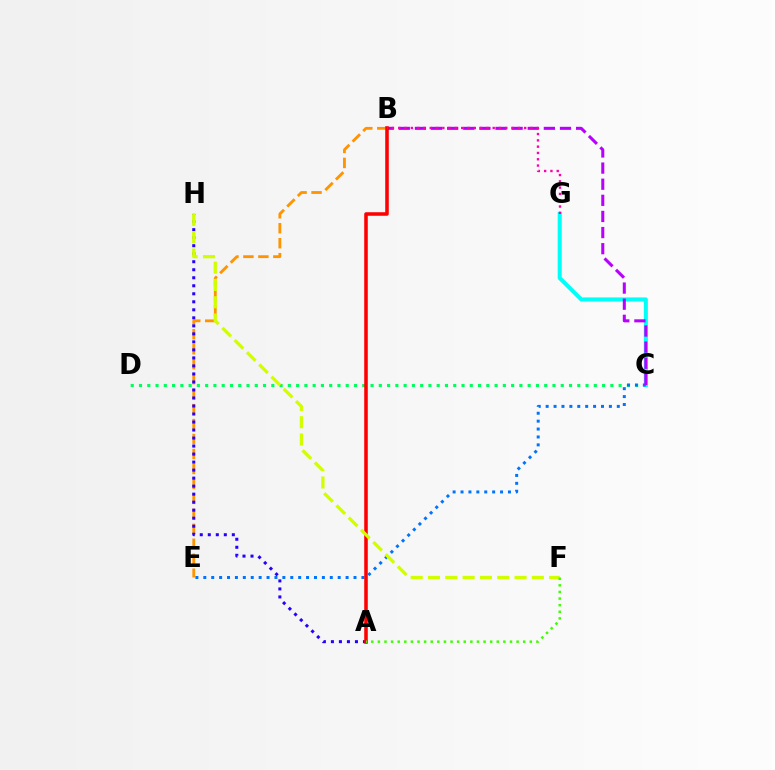{('C', 'D'): [{'color': '#00ff5c', 'line_style': 'dotted', 'thickness': 2.25}], ('B', 'E'): [{'color': '#ff9400', 'line_style': 'dashed', 'thickness': 2.03}], ('C', 'G'): [{'color': '#00fff6', 'line_style': 'solid', 'thickness': 2.9}], ('C', 'E'): [{'color': '#0074ff', 'line_style': 'dotted', 'thickness': 2.15}], ('A', 'H'): [{'color': '#2500ff', 'line_style': 'dotted', 'thickness': 2.18}], ('B', 'C'): [{'color': '#b900ff', 'line_style': 'dashed', 'thickness': 2.19}], ('A', 'B'): [{'color': '#ff0000', 'line_style': 'solid', 'thickness': 2.56}], ('B', 'G'): [{'color': '#ff00ac', 'line_style': 'dotted', 'thickness': 1.71}], ('F', 'H'): [{'color': '#d1ff00', 'line_style': 'dashed', 'thickness': 2.35}], ('A', 'F'): [{'color': '#3dff00', 'line_style': 'dotted', 'thickness': 1.79}]}